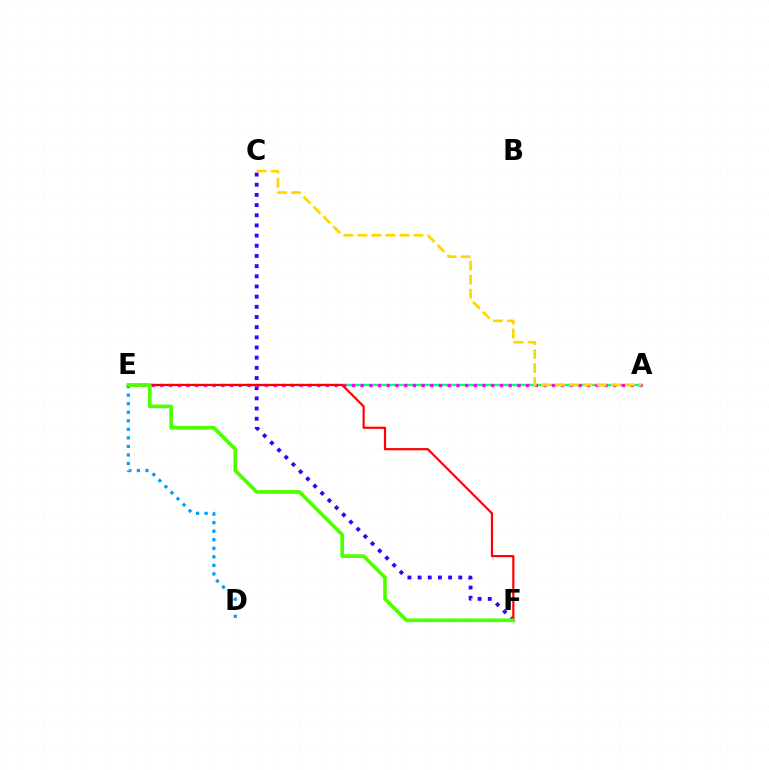{('C', 'F'): [{'color': '#3700ff', 'line_style': 'dotted', 'thickness': 2.76}], ('A', 'E'): [{'color': '#00ff86', 'line_style': 'solid', 'thickness': 1.69}, {'color': '#ff00ed', 'line_style': 'dotted', 'thickness': 2.37}], ('D', 'E'): [{'color': '#009eff', 'line_style': 'dotted', 'thickness': 2.32}], ('E', 'F'): [{'color': '#ff0000', 'line_style': 'solid', 'thickness': 1.57}, {'color': '#4fff00', 'line_style': 'solid', 'thickness': 2.66}], ('A', 'C'): [{'color': '#ffd500', 'line_style': 'dashed', 'thickness': 1.9}]}